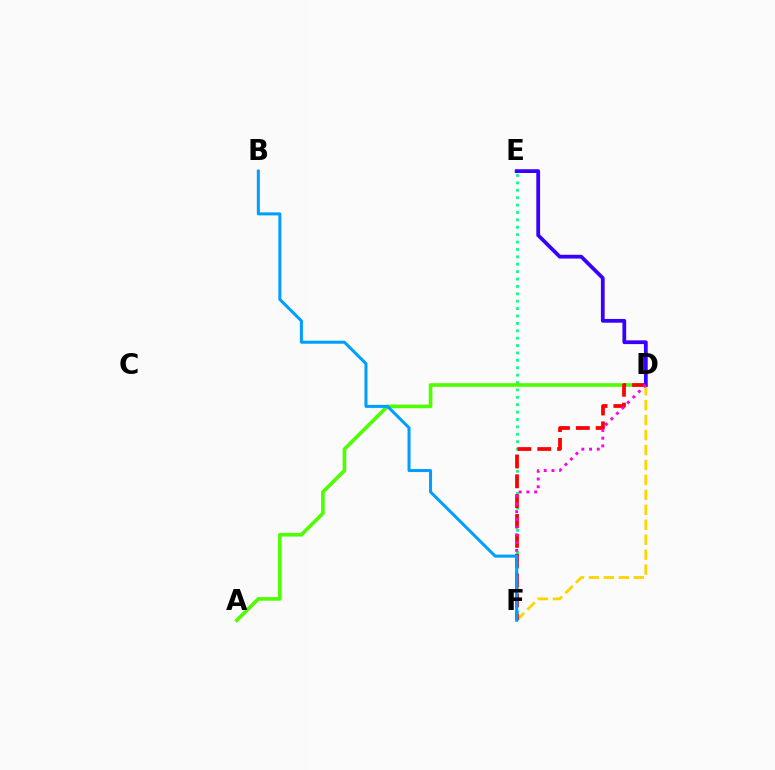{('D', 'F'): [{'color': '#ffd500', 'line_style': 'dashed', 'thickness': 2.03}, {'color': '#ff0000', 'line_style': 'dashed', 'thickness': 2.7}, {'color': '#ff00ed', 'line_style': 'dotted', 'thickness': 2.1}], ('E', 'F'): [{'color': '#00ff86', 'line_style': 'dotted', 'thickness': 2.01}], ('A', 'D'): [{'color': '#4fff00', 'line_style': 'solid', 'thickness': 2.62}], ('D', 'E'): [{'color': '#3700ff', 'line_style': 'solid', 'thickness': 2.71}], ('B', 'F'): [{'color': '#009eff', 'line_style': 'solid', 'thickness': 2.18}]}